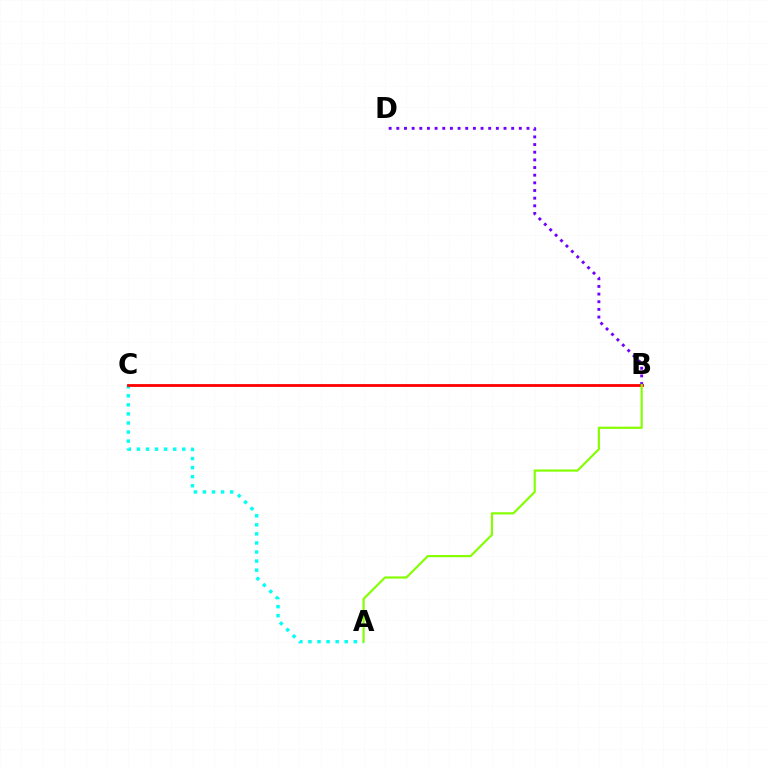{('A', 'C'): [{'color': '#00fff6', 'line_style': 'dotted', 'thickness': 2.46}], ('B', 'C'): [{'color': '#ff0000', 'line_style': 'solid', 'thickness': 2.02}], ('B', 'D'): [{'color': '#7200ff', 'line_style': 'dotted', 'thickness': 2.08}], ('A', 'B'): [{'color': '#84ff00', 'line_style': 'solid', 'thickness': 1.56}]}